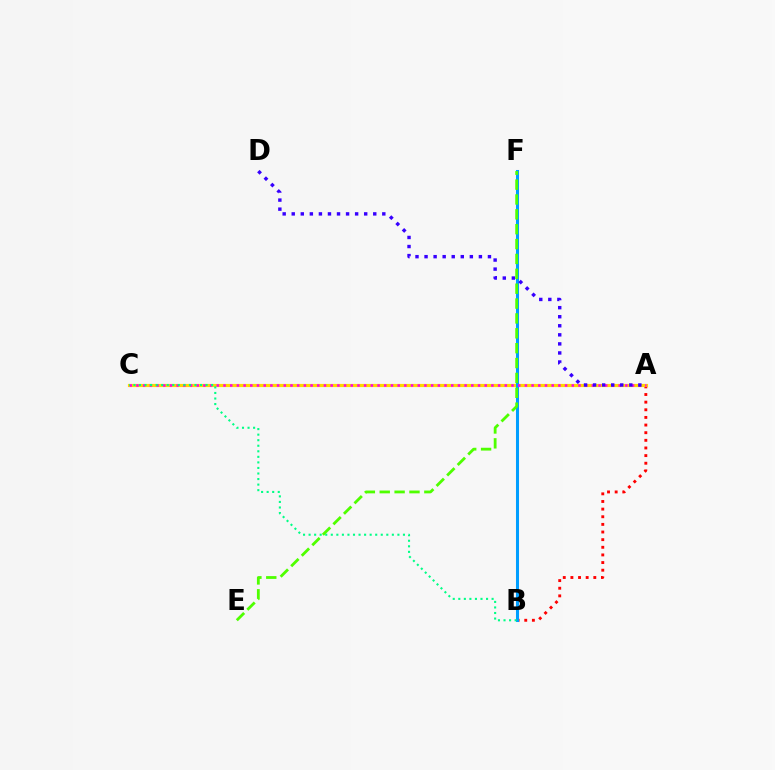{('A', 'B'): [{'color': '#ff0000', 'line_style': 'dotted', 'thickness': 2.07}], ('A', 'C'): [{'color': '#ffd500', 'line_style': 'solid', 'thickness': 2.28}, {'color': '#ff00ed', 'line_style': 'dotted', 'thickness': 1.82}], ('B', 'F'): [{'color': '#009eff', 'line_style': 'solid', 'thickness': 2.19}], ('A', 'D'): [{'color': '#3700ff', 'line_style': 'dotted', 'thickness': 2.46}], ('B', 'C'): [{'color': '#00ff86', 'line_style': 'dotted', 'thickness': 1.51}], ('E', 'F'): [{'color': '#4fff00', 'line_style': 'dashed', 'thickness': 2.02}]}